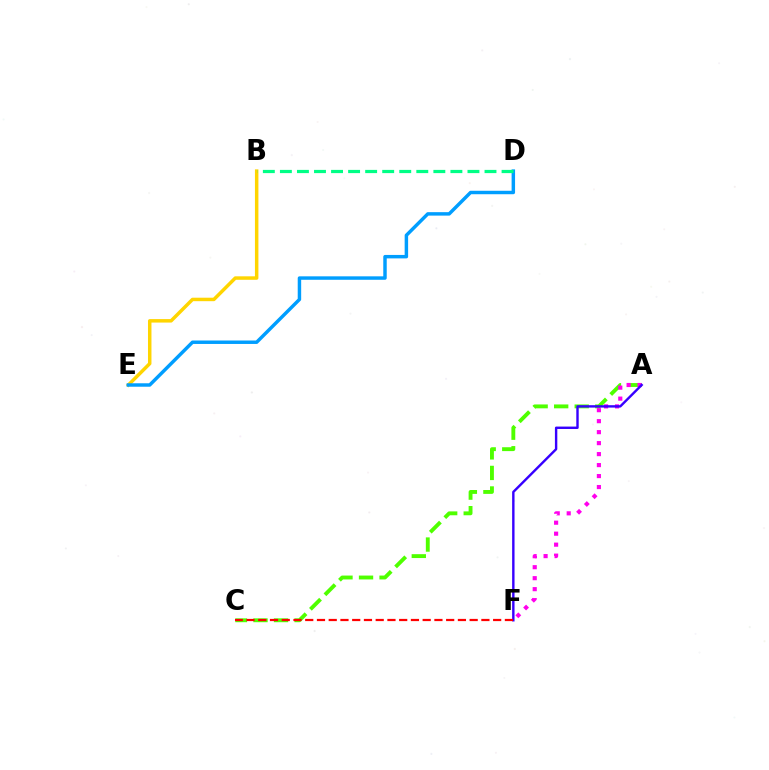{('A', 'C'): [{'color': '#4fff00', 'line_style': 'dashed', 'thickness': 2.79}], ('A', 'F'): [{'color': '#ff00ed', 'line_style': 'dotted', 'thickness': 2.98}, {'color': '#3700ff', 'line_style': 'solid', 'thickness': 1.73}], ('B', 'E'): [{'color': '#ffd500', 'line_style': 'solid', 'thickness': 2.5}], ('C', 'F'): [{'color': '#ff0000', 'line_style': 'dashed', 'thickness': 1.6}], ('D', 'E'): [{'color': '#009eff', 'line_style': 'solid', 'thickness': 2.49}], ('B', 'D'): [{'color': '#00ff86', 'line_style': 'dashed', 'thickness': 2.32}]}